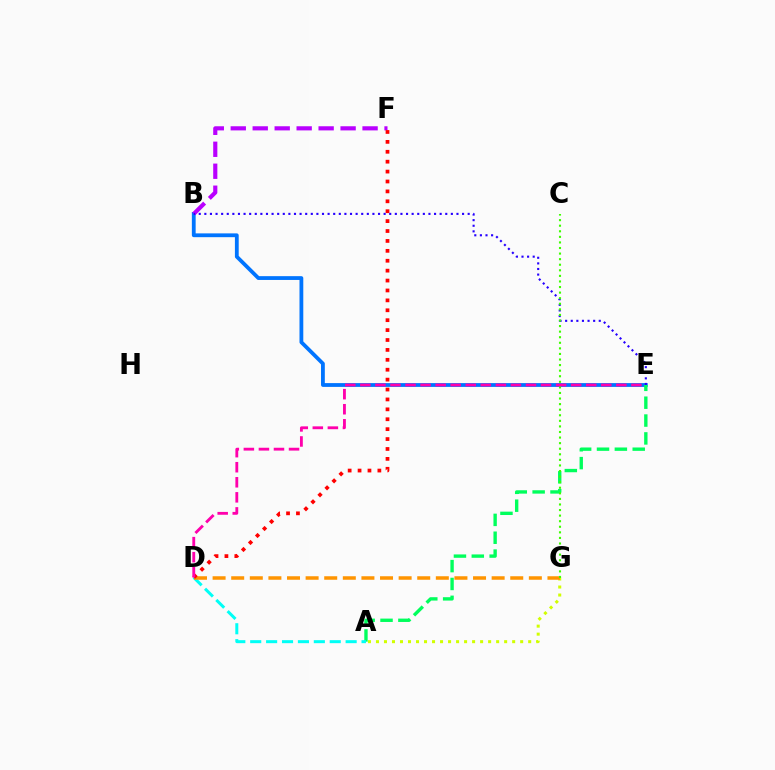{('B', 'E'): [{'color': '#0074ff', 'line_style': 'solid', 'thickness': 2.74}, {'color': '#2500ff', 'line_style': 'dotted', 'thickness': 1.52}], ('A', 'G'): [{'color': '#d1ff00', 'line_style': 'dotted', 'thickness': 2.18}], ('A', 'E'): [{'color': '#00ff5c', 'line_style': 'dashed', 'thickness': 2.43}], ('B', 'F'): [{'color': '#b900ff', 'line_style': 'dashed', 'thickness': 2.98}], ('A', 'D'): [{'color': '#00fff6', 'line_style': 'dashed', 'thickness': 2.16}], ('D', 'G'): [{'color': '#ff9400', 'line_style': 'dashed', 'thickness': 2.53}], ('D', 'F'): [{'color': '#ff0000', 'line_style': 'dotted', 'thickness': 2.69}], ('C', 'G'): [{'color': '#3dff00', 'line_style': 'dotted', 'thickness': 1.51}], ('D', 'E'): [{'color': '#ff00ac', 'line_style': 'dashed', 'thickness': 2.05}]}